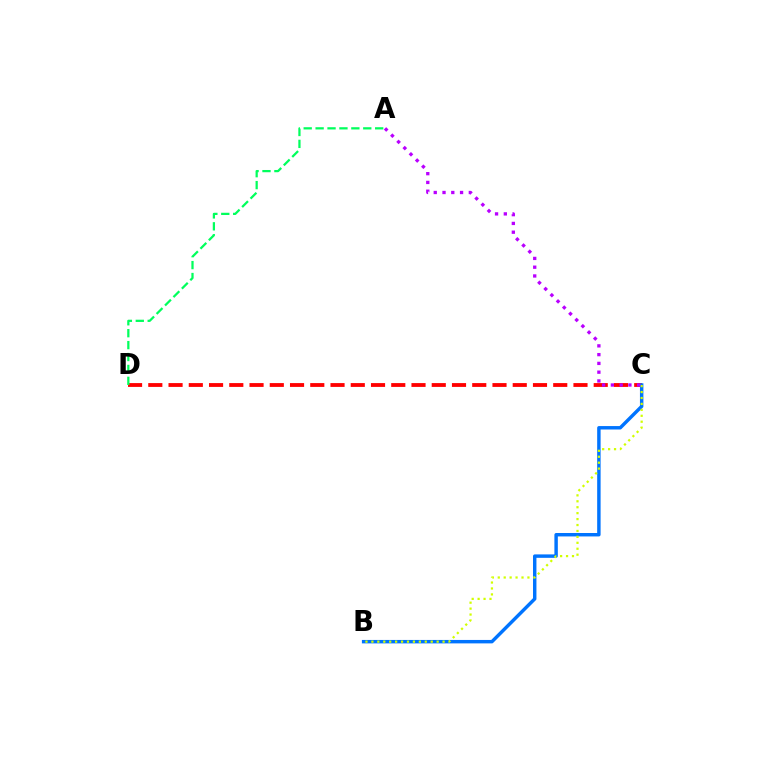{('C', 'D'): [{'color': '#ff0000', 'line_style': 'dashed', 'thickness': 2.75}], ('A', 'D'): [{'color': '#00ff5c', 'line_style': 'dashed', 'thickness': 1.62}], ('B', 'C'): [{'color': '#0074ff', 'line_style': 'solid', 'thickness': 2.47}, {'color': '#d1ff00', 'line_style': 'dotted', 'thickness': 1.61}], ('A', 'C'): [{'color': '#b900ff', 'line_style': 'dotted', 'thickness': 2.38}]}